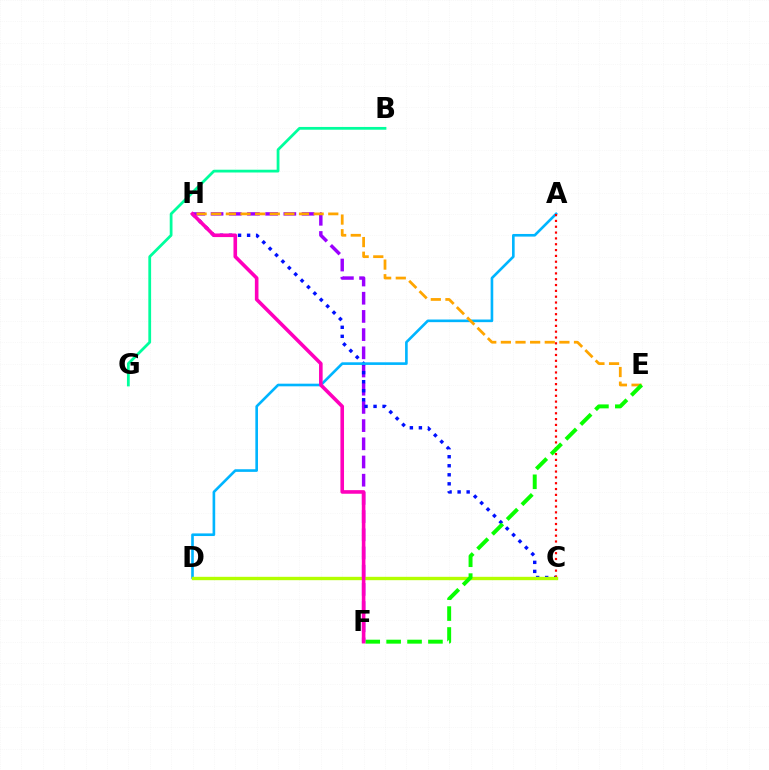{('F', 'H'): [{'color': '#9b00ff', 'line_style': 'dashed', 'thickness': 2.47}, {'color': '#ff00bd', 'line_style': 'solid', 'thickness': 2.59}], ('C', 'H'): [{'color': '#0010ff', 'line_style': 'dotted', 'thickness': 2.45}], ('A', 'D'): [{'color': '#00b5ff', 'line_style': 'solid', 'thickness': 1.9}], ('A', 'C'): [{'color': '#ff0000', 'line_style': 'dotted', 'thickness': 1.58}], ('E', 'H'): [{'color': '#ffa500', 'line_style': 'dashed', 'thickness': 1.99}], ('C', 'D'): [{'color': '#b3ff00', 'line_style': 'solid', 'thickness': 2.42}], ('B', 'G'): [{'color': '#00ff9d', 'line_style': 'solid', 'thickness': 2.0}], ('E', 'F'): [{'color': '#08ff00', 'line_style': 'dashed', 'thickness': 2.84}]}